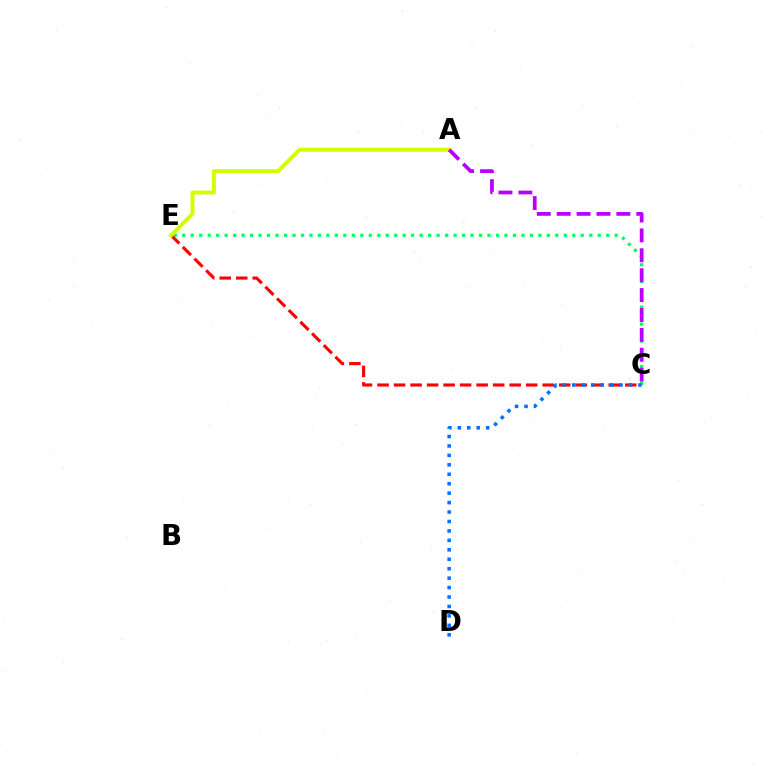{('C', 'E'): [{'color': '#00ff5c', 'line_style': 'dotted', 'thickness': 2.3}, {'color': '#ff0000', 'line_style': 'dashed', 'thickness': 2.24}], ('A', 'E'): [{'color': '#d1ff00', 'line_style': 'solid', 'thickness': 2.85}], ('A', 'C'): [{'color': '#b900ff', 'line_style': 'dashed', 'thickness': 2.7}], ('C', 'D'): [{'color': '#0074ff', 'line_style': 'dotted', 'thickness': 2.57}]}